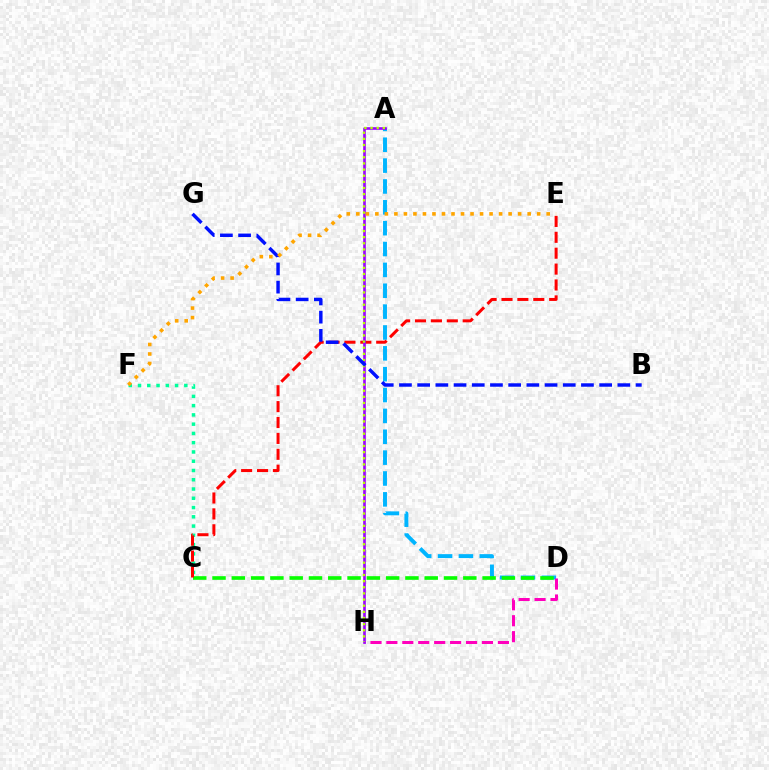{('C', 'F'): [{'color': '#00ff9d', 'line_style': 'dotted', 'thickness': 2.52}], ('A', 'D'): [{'color': '#00b5ff', 'line_style': 'dashed', 'thickness': 2.83}], ('C', 'D'): [{'color': '#08ff00', 'line_style': 'dashed', 'thickness': 2.62}], ('D', 'H'): [{'color': '#ff00bd', 'line_style': 'dashed', 'thickness': 2.16}], ('C', 'E'): [{'color': '#ff0000', 'line_style': 'dashed', 'thickness': 2.16}], ('A', 'H'): [{'color': '#9b00ff', 'line_style': 'solid', 'thickness': 1.9}, {'color': '#b3ff00', 'line_style': 'dotted', 'thickness': 1.67}], ('B', 'G'): [{'color': '#0010ff', 'line_style': 'dashed', 'thickness': 2.47}], ('E', 'F'): [{'color': '#ffa500', 'line_style': 'dotted', 'thickness': 2.59}]}